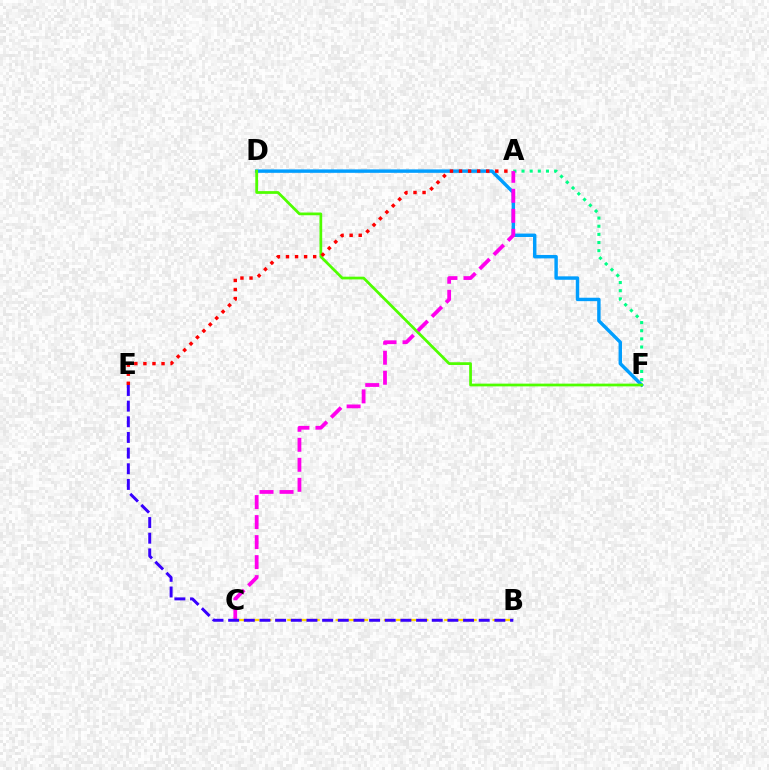{('B', 'C'): [{'color': '#ffd500', 'line_style': 'dashed', 'thickness': 1.64}], ('D', 'F'): [{'color': '#009eff', 'line_style': 'solid', 'thickness': 2.46}, {'color': '#4fff00', 'line_style': 'solid', 'thickness': 1.97}], ('A', 'F'): [{'color': '#00ff86', 'line_style': 'dotted', 'thickness': 2.21}], ('A', 'E'): [{'color': '#ff0000', 'line_style': 'dotted', 'thickness': 2.46}], ('A', 'C'): [{'color': '#ff00ed', 'line_style': 'dashed', 'thickness': 2.72}], ('B', 'E'): [{'color': '#3700ff', 'line_style': 'dashed', 'thickness': 2.13}]}